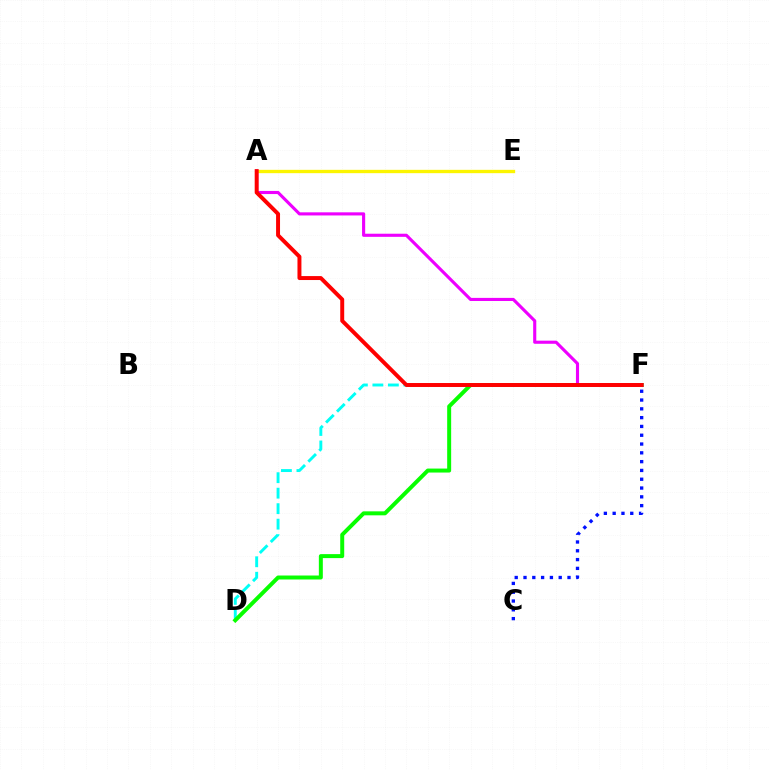{('D', 'F'): [{'color': '#00fff6', 'line_style': 'dashed', 'thickness': 2.1}, {'color': '#08ff00', 'line_style': 'solid', 'thickness': 2.86}], ('A', 'E'): [{'color': '#fcf500', 'line_style': 'solid', 'thickness': 2.4}], ('A', 'F'): [{'color': '#ee00ff', 'line_style': 'solid', 'thickness': 2.24}, {'color': '#ff0000', 'line_style': 'solid', 'thickness': 2.85}], ('C', 'F'): [{'color': '#0010ff', 'line_style': 'dotted', 'thickness': 2.39}]}